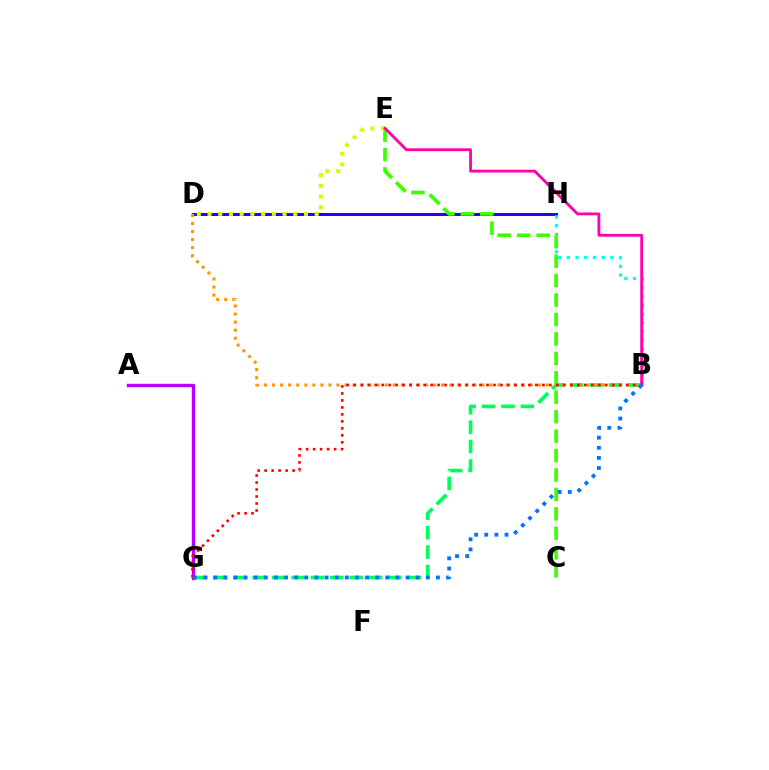{('B', 'G'): [{'color': '#00ff5c', 'line_style': 'dashed', 'thickness': 2.64}, {'color': '#ff0000', 'line_style': 'dotted', 'thickness': 1.9}, {'color': '#0074ff', 'line_style': 'dotted', 'thickness': 2.75}], ('D', 'H'): [{'color': '#2500ff', 'line_style': 'solid', 'thickness': 2.14}], ('B', 'H'): [{'color': '#00fff6', 'line_style': 'dotted', 'thickness': 2.37}], ('A', 'G'): [{'color': '#b900ff', 'line_style': 'solid', 'thickness': 2.44}], ('B', 'D'): [{'color': '#ff9400', 'line_style': 'dotted', 'thickness': 2.19}], ('C', 'E'): [{'color': '#3dff00', 'line_style': 'dashed', 'thickness': 2.64}], ('D', 'E'): [{'color': '#d1ff00', 'line_style': 'dotted', 'thickness': 2.91}], ('B', 'E'): [{'color': '#ff00ac', 'line_style': 'solid', 'thickness': 2.04}]}